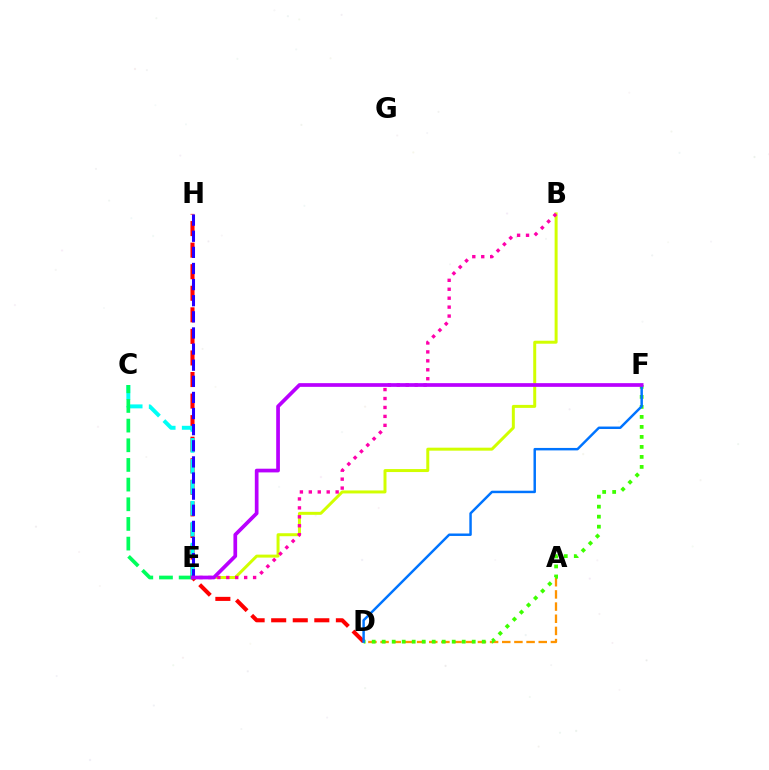{('D', 'H'): [{'color': '#ff0000', 'line_style': 'dashed', 'thickness': 2.93}], ('A', 'D'): [{'color': '#ff9400', 'line_style': 'dashed', 'thickness': 1.65}], ('C', 'E'): [{'color': '#00fff6', 'line_style': 'dashed', 'thickness': 2.85}, {'color': '#00ff5c', 'line_style': 'dashed', 'thickness': 2.67}], ('D', 'F'): [{'color': '#3dff00', 'line_style': 'dotted', 'thickness': 2.72}, {'color': '#0074ff', 'line_style': 'solid', 'thickness': 1.77}], ('B', 'E'): [{'color': '#d1ff00', 'line_style': 'solid', 'thickness': 2.15}, {'color': '#ff00ac', 'line_style': 'dotted', 'thickness': 2.43}], ('E', 'H'): [{'color': '#2500ff', 'line_style': 'dashed', 'thickness': 2.19}], ('E', 'F'): [{'color': '#b900ff', 'line_style': 'solid', 'thickness': 2.67}]}